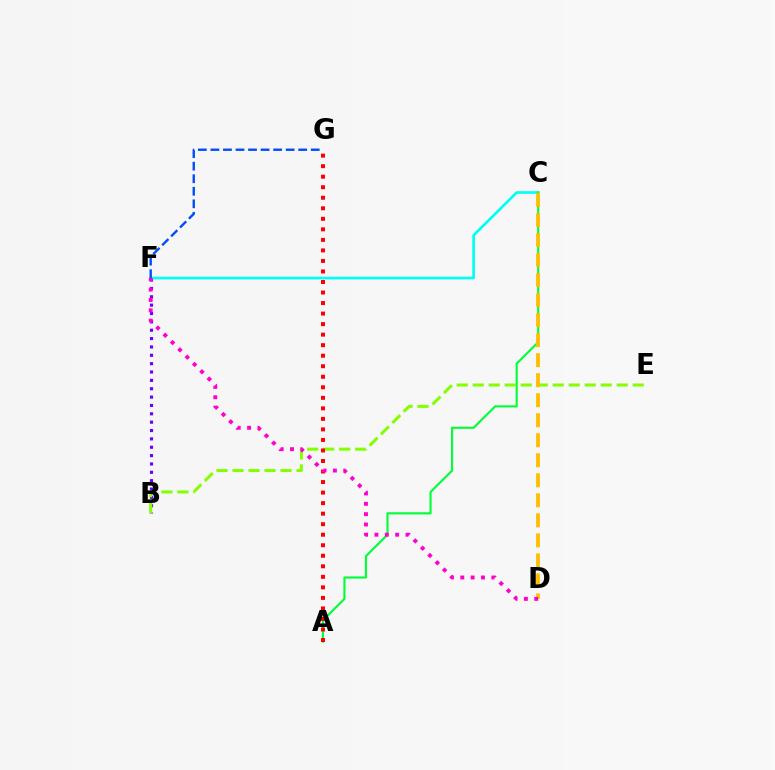{('B', 'F'): [{'color': '#7200ff', 'line_style': 'dotted', 'thickness': 2.27}], ('C', 'F'): [{'color': '#00fff6', 'line_style': 'solid', 'thickness': 1.92}], ('A', 'C'): [{'color': '#00ff39', 'line_style': 'solid', 'thickness': 1.54}], ('B', 'E'): [{'color': '#84ff00', 'line_style': 'dashed', 'thickness': 2.17}], ('A', 'G'): [{'color': '#ff0000', 'line_style': 'dotted', 'thickness': 2.86}], ('F', 'G'): [{'color': '#004bff', 'line_style': 'dashed', 'thickness': 1.7}], ('C', 'D'): [{'color': '#ffbd00', 'line_style': 'dashed', 'thickness': 2.72}], ('D', 'F'): [{'color': '#ff00cf', 'line_style': 'dotted', 'thickness': 2.81}]}